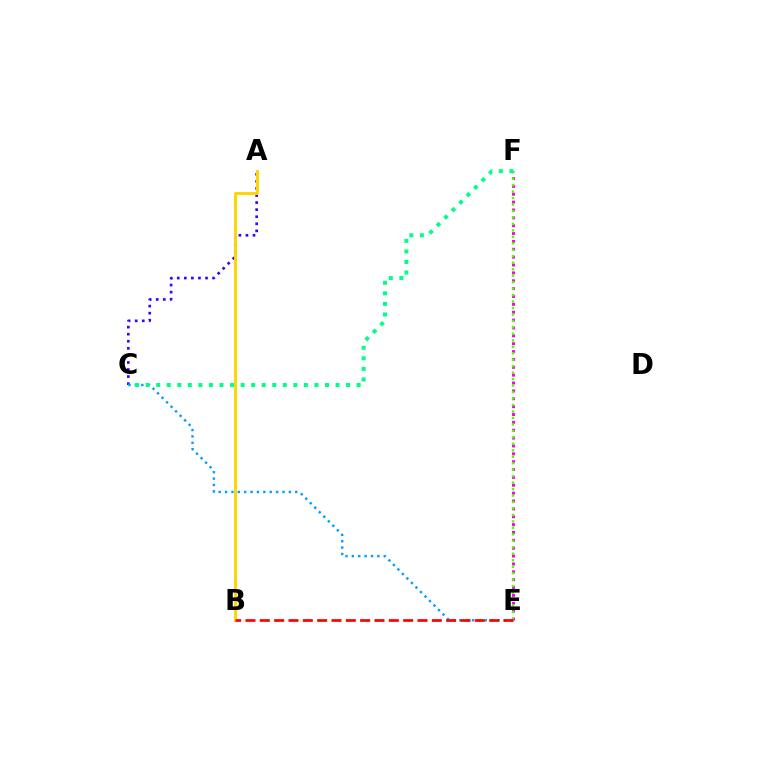{('A', 'C'): [{'color': '#3700ff', 'line_style': 'dotted', 'thickness': 1.92}], ('C', 'E'): [{'color': '#009eff', 'line_style': 'dotted', 'thickness': 1.73}], ('E', 'F'): [{'color': '#ff00ed', 'line_style': 'dotted', 'thickness': 2.14}, {'color': '#4fff00', 'line_style': 'dotted', 'thickness': 1.76}], ('C', 'F'): [{'color': '#00ff86', 'line_style': 'dotted', 'thickness': 2.87}], ('A', 'B'): [{'color': '#ffd500', 'line_style': 'solid', 'thickness': 2.11}], ('B', 'E'): [{'color': '#ff0000', 'line_style': 'dashed', 'thickness': 1.95}]}